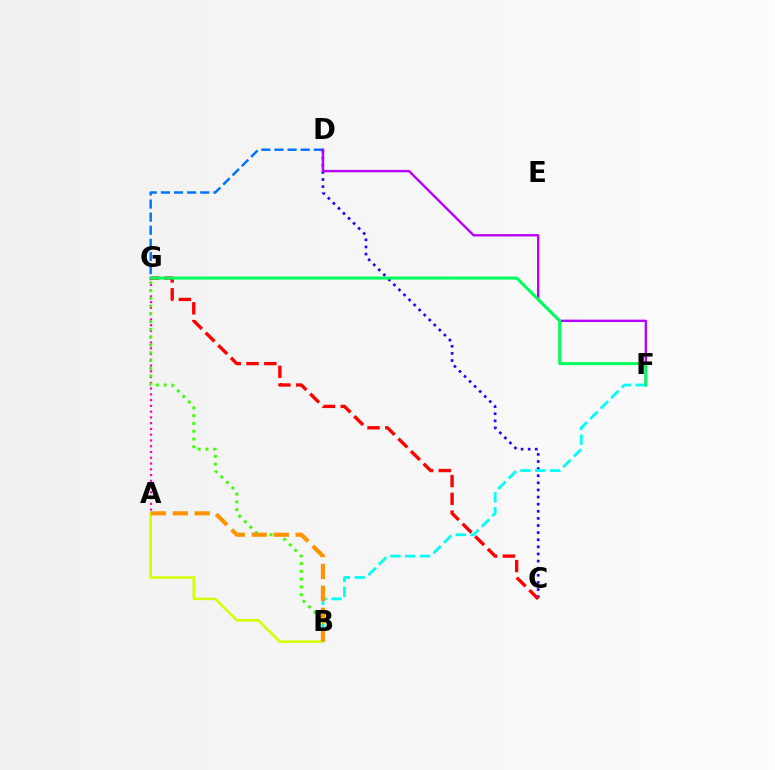{('D', 'G'): [{'color': '#0074ff', 'line_style': 'dashed', 'thickness': 1.78}], ('C', 'D'): [{'color': '#2500ff', 'line_style': 'dotted', 'thickness': 1.93}], ('A', 'G'): [{'color': '#ff00ac', 'line_style': 'dotted', 'thickness': 1.57}], ('B', 'G'): [{'color': '#3dff00', 'line_style': 'dotted', 'thickness': 2.11}], ('B', 'F'): [{'color': '#00fff6', 'line_style': 'dashed', 'thickness': 2.01}], ('C', 'G'): [{'color': '#ff0000', 'line_style': 'dashed', 'thickness': 2.42}], ('D', 'F'): [{'color': '#b900ff', 'line_style': 'solid', 'thickness': 1.72}], ('A', 'B'): [{'color': '#d1ff00', 'line_style': 'solid', 'thickness': 1.81}, {'color': '#ff9400', 'line_style': 'dashed', 'thickness': 2.98}], ('F', 'G'): [{'color': '#00ff5c', 'line_style': 'solid', 'thickness': 2.19}]}